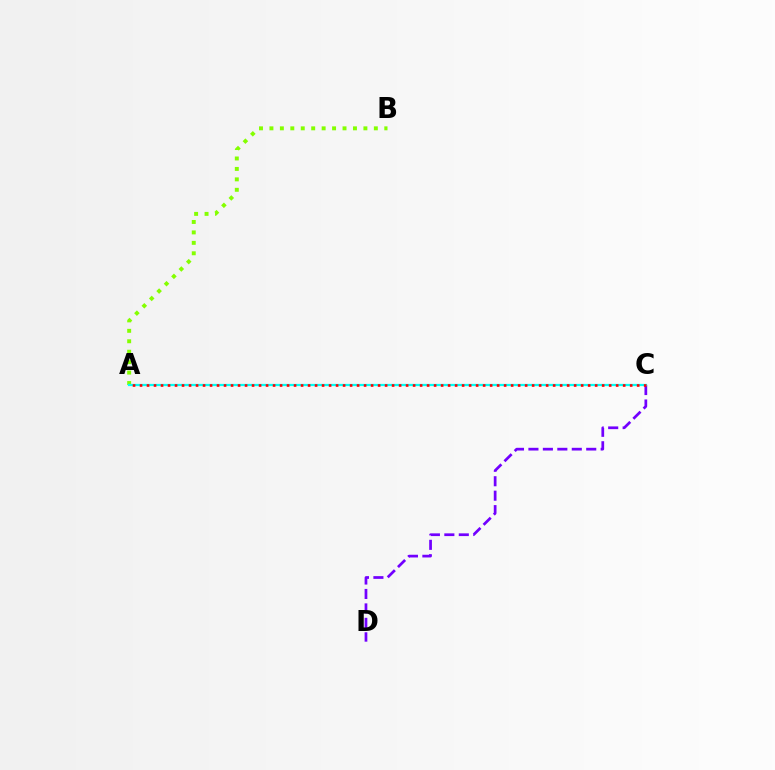{('A', 'B'): [{'color': '#84ff00', 'line_style': 'dotted', 'thickness': 2.84}], ('C', 'D'): [{'color': '#7200ff', 'line_style': 'dashed', 'thickness': 1.96}], ('A', 'C'): [{'color': '#00fff6', 'line_style': 'solid', 'thickness': 1.62}, {'color': '#ff0000', 'line_style': 'dotted', 'thickness': 1.9}]}